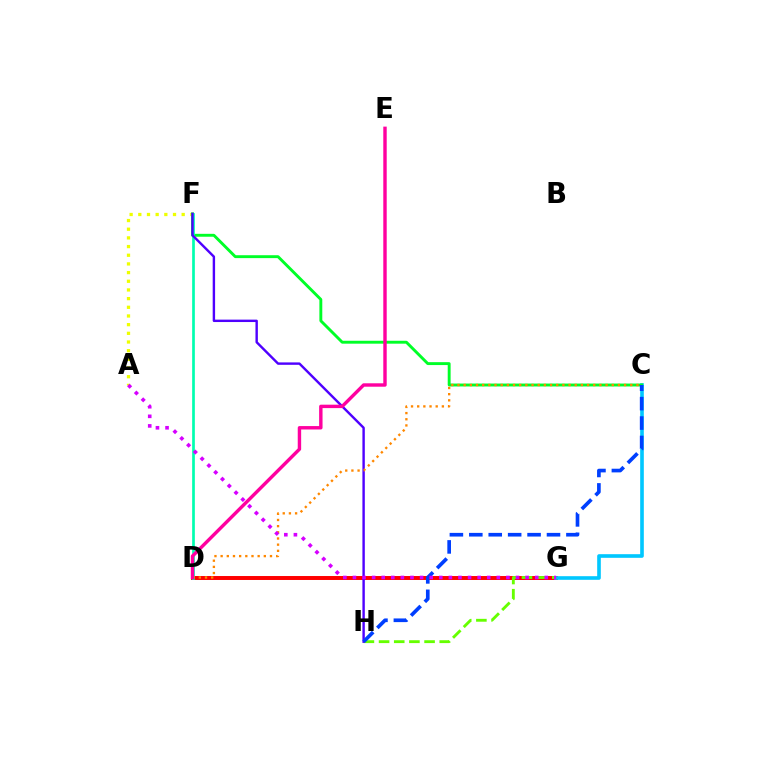{('D', 'G'): [{'color': '#ff0000', 'line_style': 'solid', 'thickness': 2.84}], ('C', 'G'): [{'color': '#00c7ff', 'line_style': 'solid', 'thickness': 2.61}], ('A', 'F'): [{'color': '#eeff00', 'line_style': 'dotted', 'thickness': 2.36}], ('C', 'F'): [{'color': '#00ff27', 'line_style': 'solid', 'thickness': 2.09}], ('D', 'F'): [{'color': '#00ffaf', 'line_style': 'solid', 'thickness': 1.94}], ('G', 'H'): [{'color': '#66ff00', 'line_style': 'dashed', 'thickness': 2.06}], ('F', 'H'): [{'color': '#4f00ff', 'line_style': 'solid', 'thickness': 1.73}], ('C', 'H'): [{'color': '#003fff', 'line_style': 'dashed', 'thickness': 2.64}], ('C', 'D'): [{'color': '#ff8800', 'line_style': 'dotted', 'thickness': 1.68}], ('D', 'E'): [{'color': '#ff00a0', 'line_style': 'solid', 'thickness': 2.46}], ('A', 'G'): [{'color': '#d600ff', 'line_style': 'dotted', 'thickness': 2.61}]}